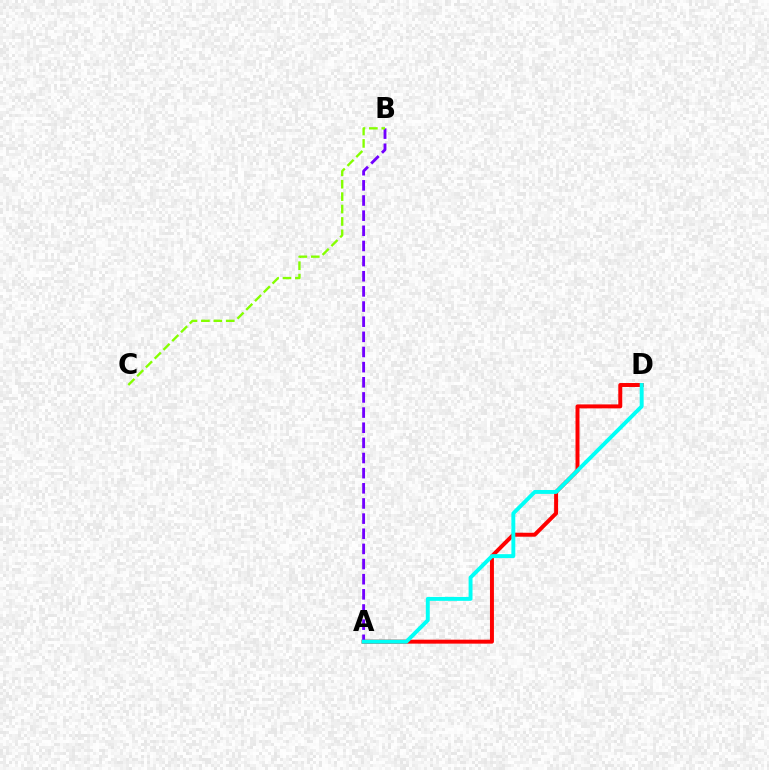{('A', 'D'): [{'color': '#ff0000', 'line_style': 'solid', 'thickness': 2.85}, {'color': '#00fff6', 'line_style': 'solid', 'thickness': 2.82}], ('A', 'B'): [{'color': '#7200ff', 'line_style': 'dashed', 'thickness': 2.06}], ('B', 'C'): [{'color': '#84ff00', 'line_style': 'dashed', 'thickness': 1.69}]}